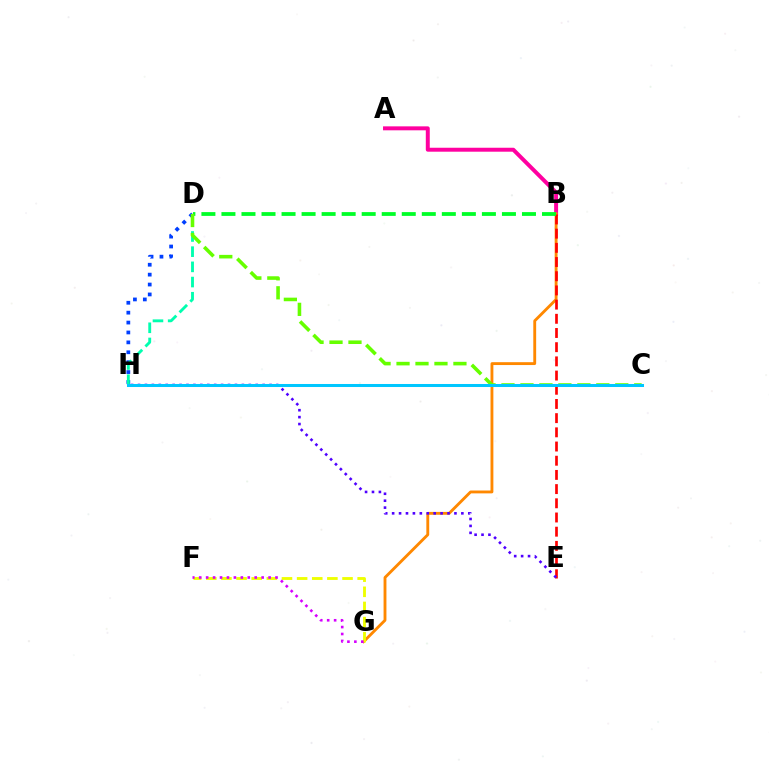{('A', 'B'): [{'color': '#ff00a0', 'line_style': 'solid', 'thickness': 2.85}], ('B', 'G'): [{'color': '#ff8800', 'line_style': 'solid', 'thickness': 2.06}], ('D', 'H'): [{'color': '#003fff', 'line_style': 'dotted', 'thickness': 2.69}, {'color': '#00ffaf', 'line_style': 'dashed', 'thickness': 2.06}], ('B', 'E'): [{'color': '#ff0000', 'line_style': 'dashed', 'thickness': 1.93}], ('F', 'G'): [{'color': '#eeff00', 'line_style': 'dashed', 'thickness': 2.06}, {'color': '#d600ff', 'line_style': 'dotted', 'thickness': 1.89}], ('E', 'H'): [{'color': '#4f00ff', 'line_style': 'dotted', 'thickness': 1.88}], ('B', 'D'): [{'color': '#00ff27', 'line_style': 'dashed', 'thickness': 2.72}], ('C', 'D'): [{'color': '#66ff00', 'line_style': 'dashed', 'thickness': 2.58}], ('C', 'H'): [{'color': '#00c7ff', 'line_style': 'solid', 'thickness': 2.18}]}